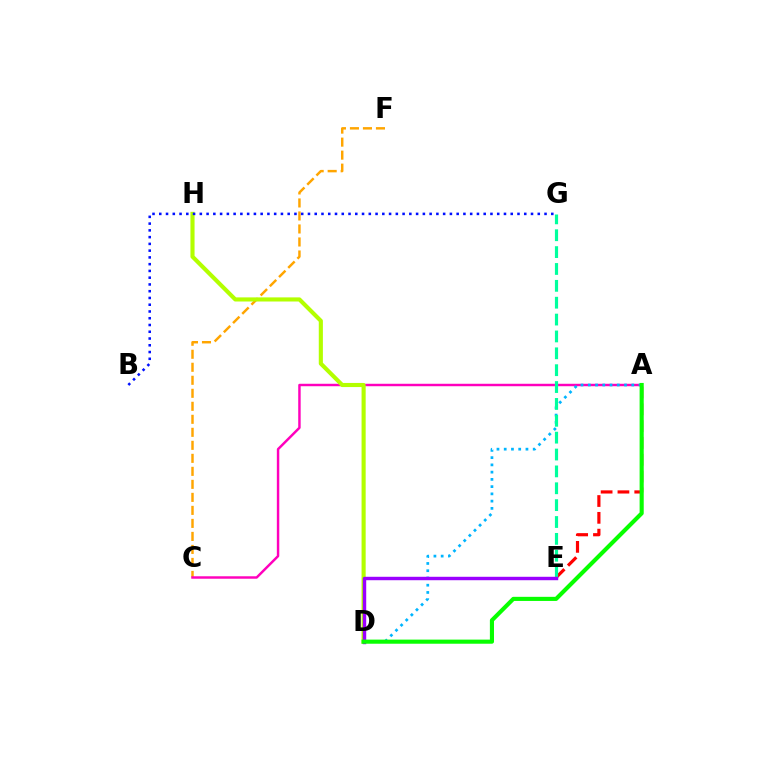{('A', 'E'): [{'color': '#ff0000', 'line_style': 'dashed', 'thickness': 2.28}], ('C', 'F'): [{'color': '#ffa500', 'line_style': 'dashed', 'thickness': 1.77}], ('A', 'C'): [{'color': '#ff00bd', 'line_style': 'solid', 'thickness': 1.77}], ('D', 'H'): [{'color': '#b3ff00', 'line_style': 'solid', 'thickness': 2.96}], ('A', 'D'): [{'color': '#00b5ff', 'line_style': 'dotted', 'thickness': 1.97}, {'color': '#08ff00', 'line_style': 'solid', 'thickness': 2.96}], ('E', 'G'): [{'color': '#00ff9d', 'line_style': 'dashed', 'thickness': 2.29}], ('D', 'E'): [{'color': '#9b00ff', 'line_style': 'solid', 'thickness': 2.47}], ('B', 'G'): [{'color': '#0010ff', 'line_style': 'dotted', 'thickness': 1.84}]}